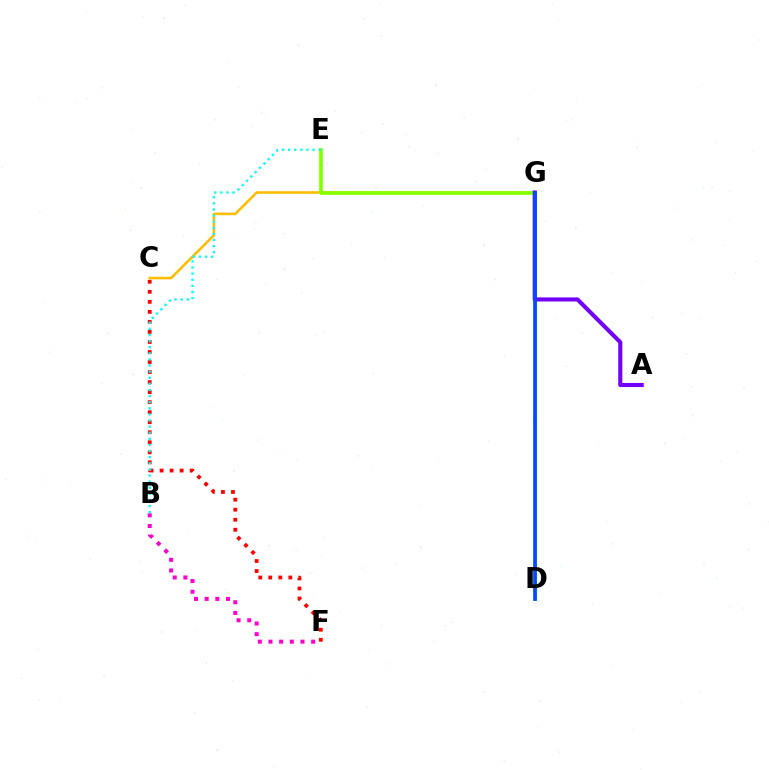{('D', 'G'): [{'color': '#00ff39', 'line_style': 'solid', 'thickness': 1.93}, {'color': '#004bff', 'line_style': 'solid', 'thickness': 2.68}], ('C', 'G'): [{'color': '#ffbd00', 'line_style': 'solid', 'thickness': 1.87}], ('E', 'G'): [{'color': '#84ff00', 'line_style': 'solid', 'thickness': 2.61}], ('A', 'G'): [{'color': '#7200ff', 'line_style': 'solid', 'thickness': 2.95}], ('B', 'F'): [{'color': '#ff00cf', 'line_style': 'dotted', 'thickness': 2.9}], ('C', 'F'): [{'color': '#ff0000', 'line_style': 'dotted', 'thickness': 2.73}], ('B', 'E'): [{'color': '#00fff6', 'line_style': 'dotted', 'thickness': 1.66}]}